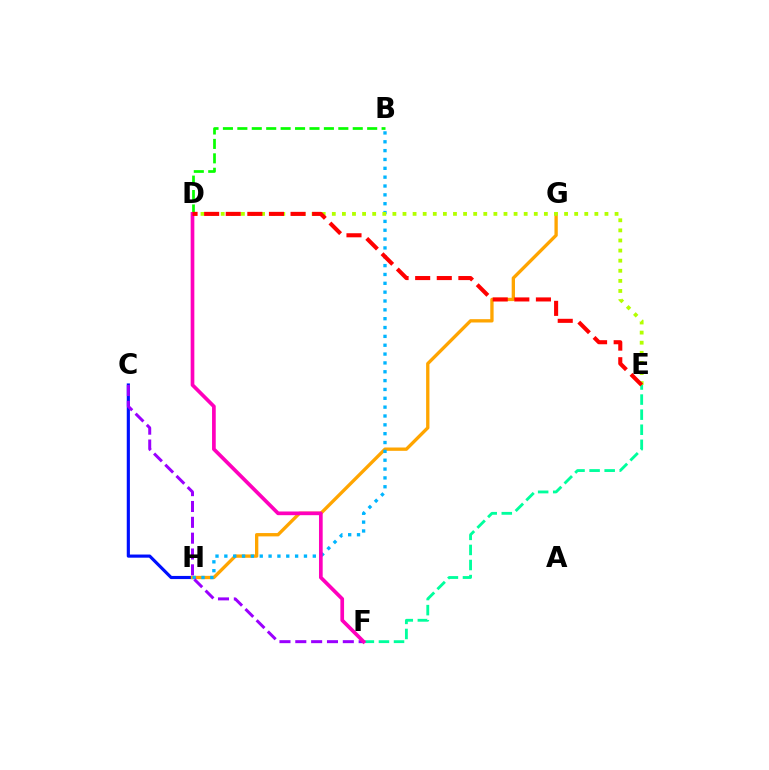{('C', 'H'): [{'color': '#0010ff', 'line_style': 'solid', 'thickness': 2.27}], ('G', 'H'): [{'color': '#ffa500', 'line_style': 'solid', 'thickness': 2.39}], ('B', 'H'): [{'color': '#00b5ff', 'line_style': 'dotted', 'thickness': 2.4}], ('B', 'D'): [{'color': '#08ff00', 'line_style': 'dashed', 'thickness': 1.96}], ('C', 'F'): [{'color': '#9b00ff', 'line_style': 'dashed', 'thickness': 2.15}], ('E', 'F'): [{'color': '#00ff9d', 'line_style': 'dashed', 'thickness': 2.05}], ('D', 'E'): [{'color': '#b3ff00', 'line_style': 'dotted', 'thickness': 2.74}, {'color': '#ff0000', 'line_style': 'dashed', 'thickness': 2.93}], ('D', 'F'): [{'color': '#ff00bd', 'line_style': 'solid', 'thickness': 2.66}]}